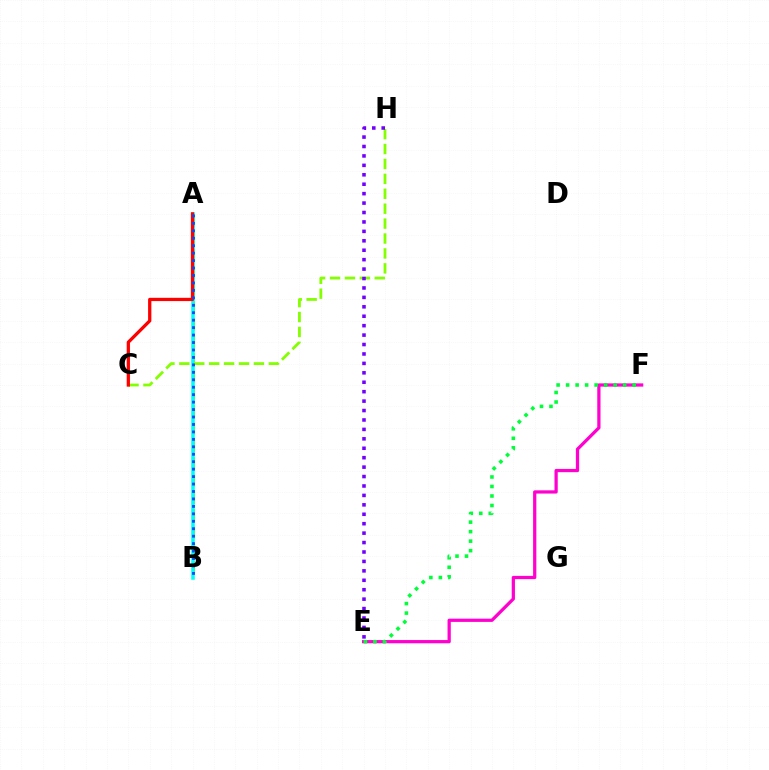{('A', 'B'): [{'color': '#ffbd00', 'line_style': 'dashed', 'thickness': 2.35}, {'color': '#00fff6', 'line_style': 'solid', 'thickness': 2.54}, {'color': '#004bff', 'line_style': 'dotted', 'thickness': 2.02}], ('E', 'F'): [{'color': '#ff00cf', 'line_style': 'solid', 'thickness': 2.33}, {'color': '#00ff39', 'line_style': 'dotted', 'thickness': 2.58}], ('C', 'H'): [{'color': '#84ff00', 'line_style': 'dashed', 'thickness': 2.03}], ('E', 'H'): [{'color': '#7200ff', 'line_style': 'dotted', 'thickness': 2.56}], ('A', 'C'): [{'color': '#ff0000', 'line_style': 'solid', 'thickness': 2.35}]}